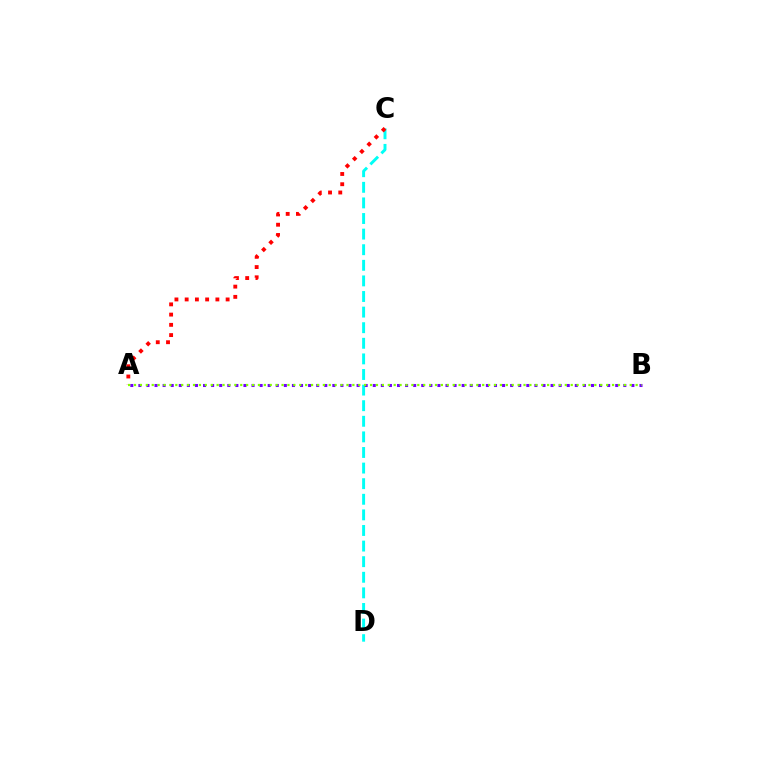{('C', 'D'): [{'color': '#00fff6', 'line_style': 'dashed', 'thickness': 2.12}], ('A', 'B'): [{'color': '#7200ff', 'line_style': 'dotted', 'thickness': 2.2}, {'color': '#84ff00', 'line_style': 'dotted', 'thickness': 1.6}], ('A', 'C'): [{'color': '#ff0000', 'line_style': 'dotted', 'thickness': 2.78}]}